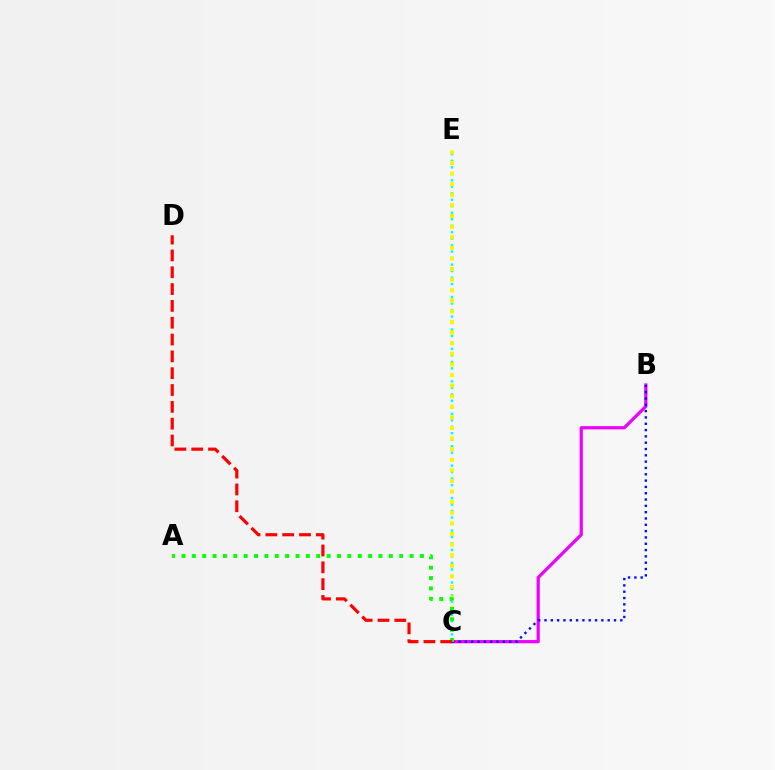{('C', 'E'): [{'color': '#00fff6', 'line_style': 'dotted', 'thickness': 1.76}, {'color': '#fcf500', 'line_style': 'dotted', 'thickness': 2.88}], ('B', 'C'): [{'color': '#ee00ff', 'line_style': 'solid', 'thickness': 2.32}, {'color': '#0010ff', 'line_style': 'dotted', 'thickness': 1.72}], ('A', 'C'): [{'color': '#08ff00', 'line_style': 'dotted', 'thickness': 2.82}], ('C', 'D'): [{'color': '#ff0000', 'line_style': 'dashed', 'thickness': 2.29}]}